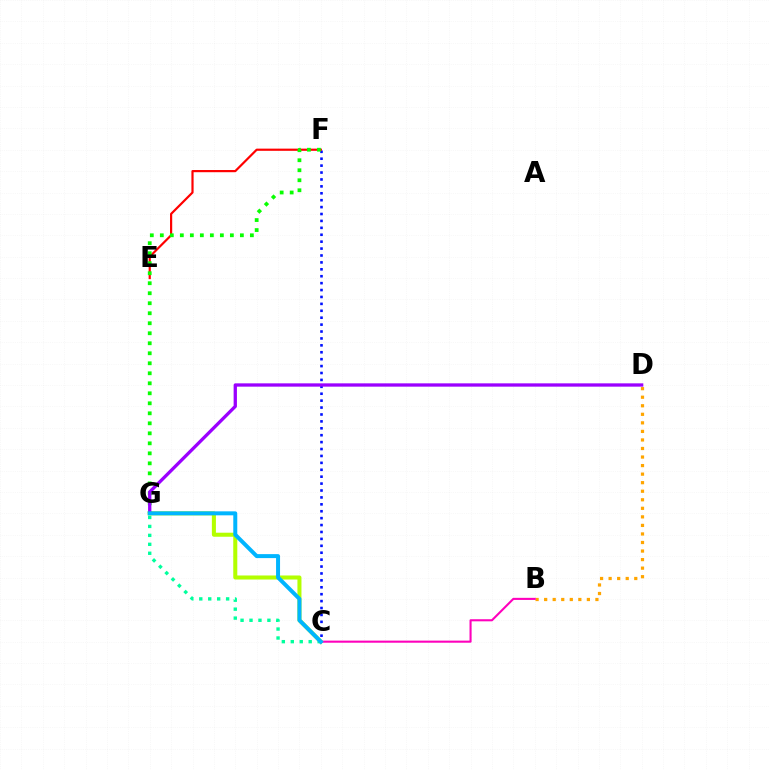{('C', 'F'): [{'color': '#0010ff', 'line_style': 'dotted', 'thickness': 1.88}], ('C', 'G'): [{'color': '#b3ff00', 'line_style': 'solid', 'thickness': 2.91}, {'color': '#00ff9d', 'line_style': 'dotted', 'thickness': 2.43}, {'color': '#00b5ff', 'line_style': 'solid', 'thickness': 2.87}], ('E', 'F'): [{'color': '#ff0000', 'line_style': 'solid', 'thickness': 1.58}], ('B', 'D'): [{'color': '#ffa500', 'line_style': 'dotted', 'thickness': 2.32}], ('F', 'G'): [{'color': '#08ff00', 'line_style': 'dotted', 'thickness': 2.72}], ('D', 'G'): [{'color': '#9b00ff', 'line_style': 'solid', 'thickness': 2.38}], ('B', 'C'): [{'color': '#ff00bd', 'line_style': 'solid', 'thickness': 1.51}]}